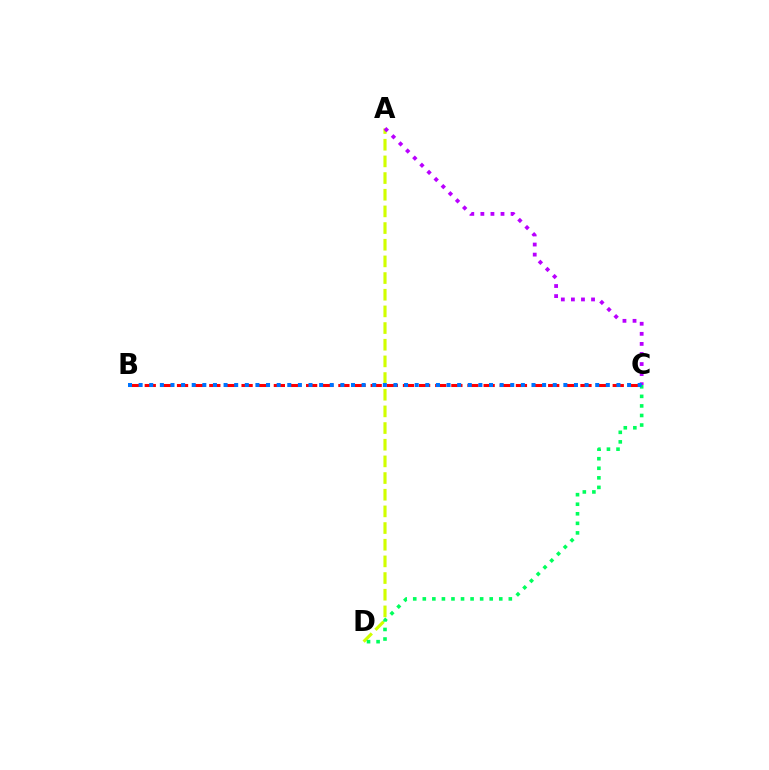{('A', 'D'): [{'color': '#d1ff00', 'line_style': 'dashed', 'thickness': 2.26}], ('B', 'C'): [{'color': '#ff0000', 'line_style': 'dashed', 'thickness': 2.19}, {'color': '#0074ff', 'line_style': 'dotted', 'thickness': 2.88}], ('C', 'D'): [{'color': '#00ff5c', 'line_style': 'dotted', 'thickness': 2.6}], ('A', 'C'): [{'color': '#b900ff', 'line_style': 'dotted', 'thickness': 2.74}]}